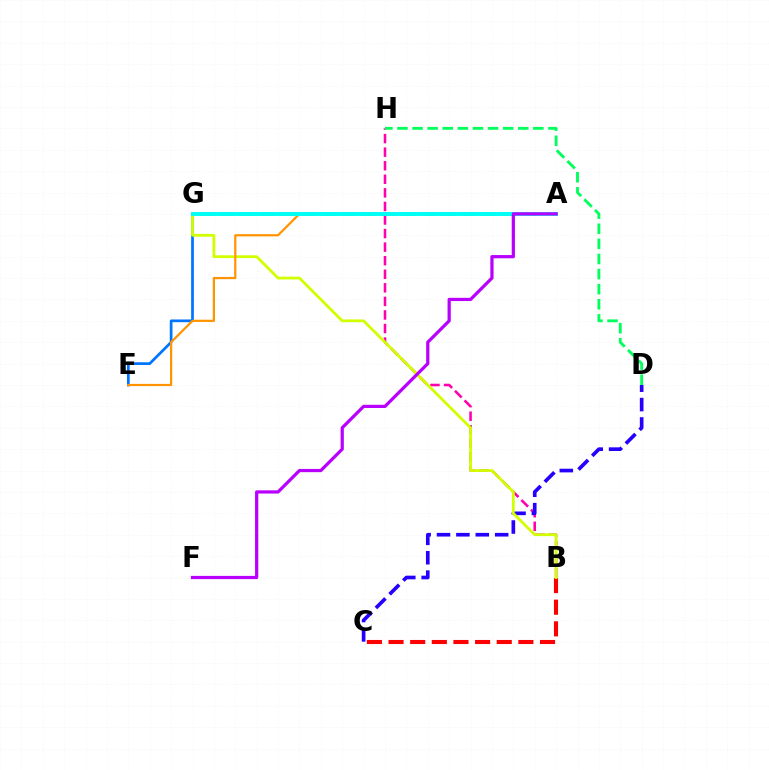{('B', 'C'): [{'color': '#ff0000', 'line_style': 'dashed', 'thickness': 2.94}], ('E', 'G'): [{'color': '#0074ff', 'line_style': 'solid', 'thickness': 1.96}], ('B', 'H'): [{'color': '#ff00ac', 'line_style': 'dashed', 'thickness': 1.84}], ('C', 'D'): [{'color': '#2500ff', 'line_style': 'dashed', 'thickness': 2.63}], ('D', 'H'): [{'color': '#00ff5c', 'line_style': 'dashed', 'thickness': 2.05}], ('B', 'G'): [{'color': '#d1ff00', 'line_style': 'solid', 'thickness': 2.01}], ('A', 'E'): [{'color': '#ff9400', 'line_style': 'solid', 'thickness': 1.6}], ('A', 'G'): [{'color': '#3dff00', 'line_style': 'dashed', 'thickness': 2.73}, {'color': '#00fff6', 'line_style': 'solid', 'thickness': 2.81}], ('A', 'F'): [{'color': '#b900ff', 'line_style': 'solid', 'thickness': 2.32}]}